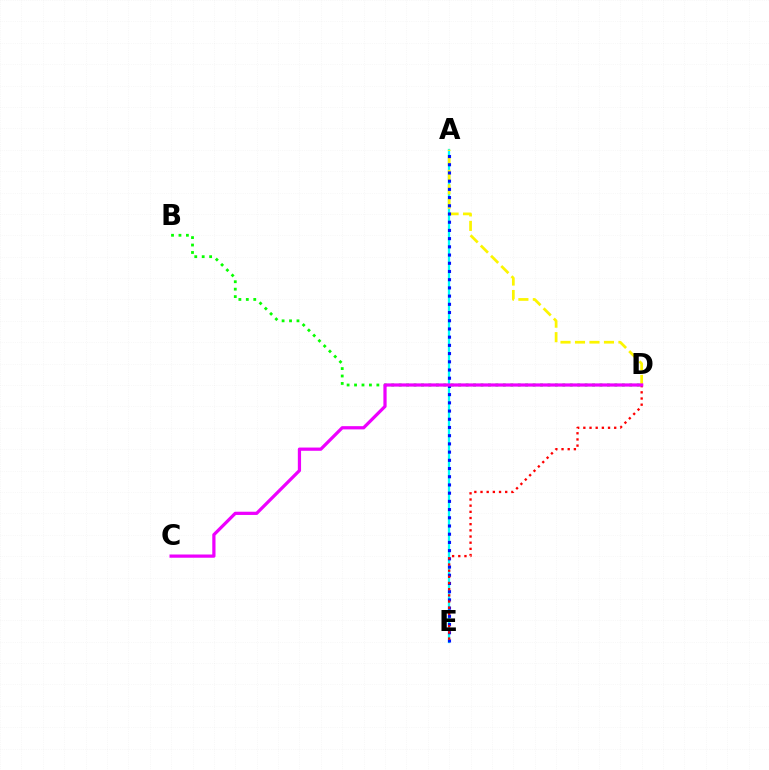{('A', 'E'): [{'color': '#00fff6', 'line_style': 'solid', 'thickness': 1.63}, {'color': '#0010ff', 'line_style': 'dotted', 'thickness': 2.23}], ('B', 'D'): [{'color': '#08ff00', 'line_style': 'dotted', 'thickness': 2.02}], ('A', 'D'): [{'color': '#fcf500', 'line_style': 'dashed', 'thickness': 1.97}], ('D', 'E'): [{'color': '#ff0000', 'line_style': 'dotted', 'thickness': 1.68}], ('C', 'D'): [{'color': '#ee00ff', 'line_style': 'solid', 'thickness': 2.33}]}